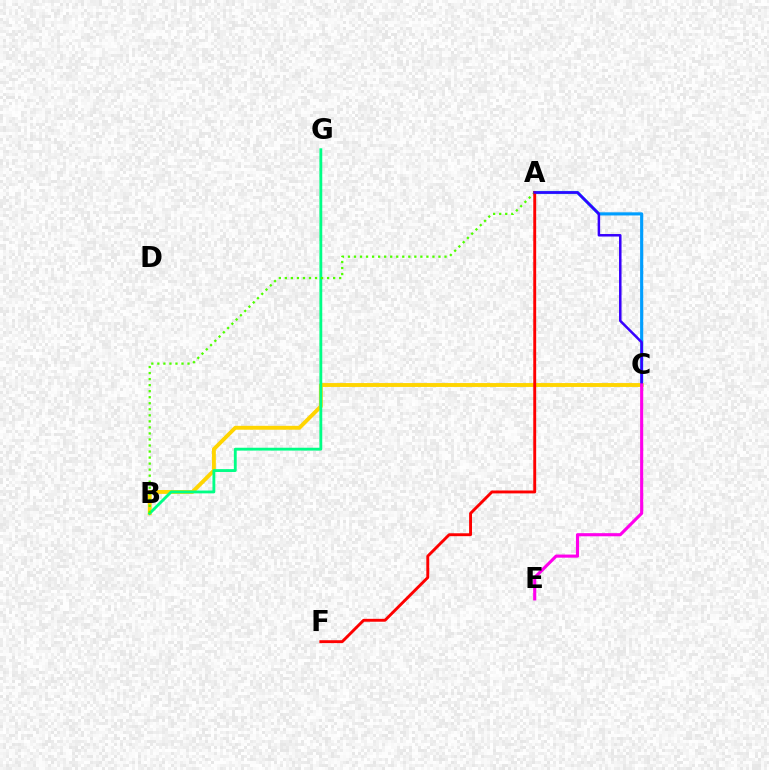{('A', 'C'): [{'color': '#009eff', 'line_style': 'solid', 'thickness': 2.26}, {'color': '#3700ff', 'line_style': 'solid', 'thickness': 1.8}], ('B', 'C'): [{'color': '#ffd500', 'line_style': 'solid', 'thickness': 2.8}], ('B', 'G'): [{'color': '#00ff86', 'line_style': 'solid', 'thickness': 2.05}], ('A', 'B'): [{'color': '#4fff00', 'line_style': 'dotted', 'thickness': 1.64}], ('A', 'F'): [{'color': '#ff0000', 'line_style': 'solid', 'thickness': 2.09}], ('C', 'E'): [{'color': '#ff00ed', 'line_style': 'solid', 'thickness': 2.24}]}